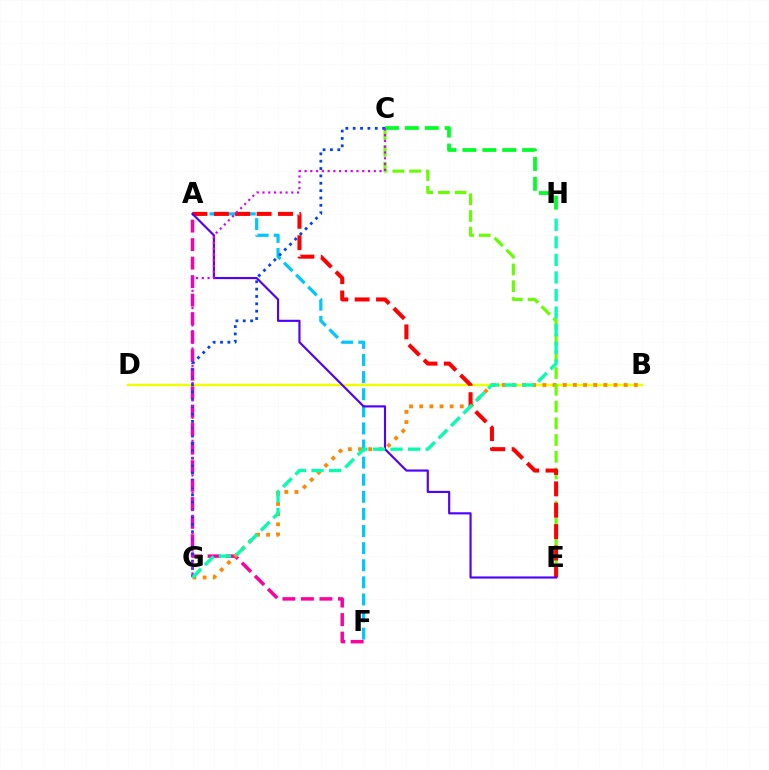{('A', 'F'): [{'color': '#ff00a0', 'line_style': 'dashed', 'thickness': 2.51}, {'color': '#00c7ff', 'line_style': 'dashed', 'thickness': 2.32}], ('B', 'D'): [{'color': '#eeff00', 'line_style': 'solid', 'thickness': 1.77}], ('B', 'G'): [{'color': '#ff8800', 'line_style': 'dotted', 'thickness': 2.76}], ('C', 'E'): [{'color': '#66ff00', 'line_style': 'dashed', 'thickness': 2.27}], ('A', 'E'): [{'color': '#ff0000', 'line_style': 'dashed', 'thickness': 2.9}, {'color': '#4f00ff', 'line_style': 'solid', 'thickness': 1.55}], ('C', 'H'): [{'color': '#00ff27', 'line_style': 'dashed', 'thickness': 2.7}], ('C', 'G'): [{'color': '#003fff', 'line_style': 'dotted', 'thickness': 2.0}, {'color': '#d600ff', 'line_style': 'dotted', 'thickness': 1.57}], ('G', 'H'): [{'color': '#00ffaf', 'line_style': 'dashed', 'thickness': 2.39}]}